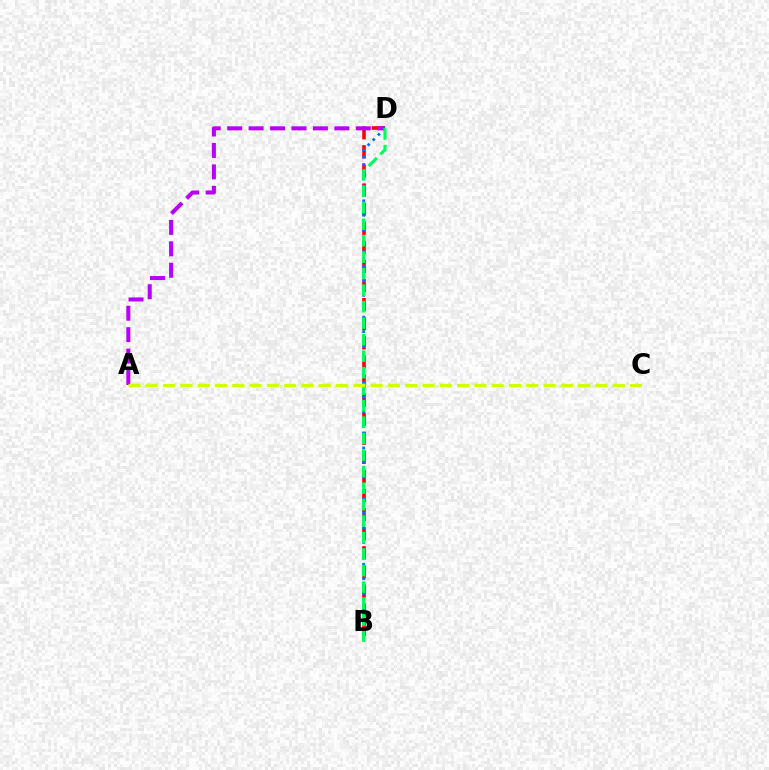{('B', 'D'): [{'color': '#ff0000', 'line_style': 'dashed', 'thickness': 2.59}, {'color': '#0074ff', 'line_style': 'dotted', 'thickness': 1.97}, {'color': '#00ff5c', 'line_style': 'dashed', 'thickness': 2.24}], ('A', 'D'): [{'color': '#b900ff', 'line_style': 'dashed', 'thickness': 2.91}], ('A', 'C'): [{'color': '#d1ff00', 'line_style': 'dashed', 'thickness': 2.35}]}